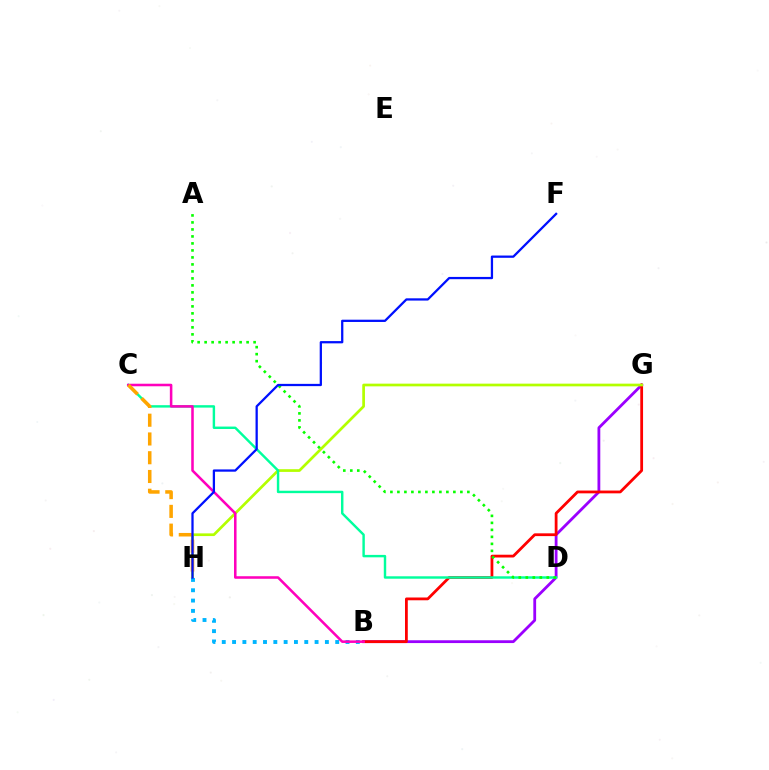{('B', 'G'): [{'color': '#9b00ff', 'line_style': 'solid', 'thickness': 2.02}, {'color': '#ff0000', 'line_style': 'solid', 'thickness': 2.0}], ('G', 'H'): [{'color': '#b3ff00', 'line_style': 'solid', 'thickness': 1.95}], ('C', 'D'): [{'color': '#00ff9d', 'line_style': 'solid', 'thickness': 1.75}], ('A', 'D'): [{'color': '#08ff00', 'line_style': 'dotted', 'thickness': 1.9}], ('B', 'H'): [{'color': '#00b5ff', 'line_style': 'dotted', 'thickness': 2.8}], ('B', 'C'): [{'color': '#ff00bd', 'line_style': 'solid', 'thickness': 1.83}], ('C', 'H'): [{'color': '#ffa500', 'line_style': 'dashed', 'thickness': 2.55}], ('F', 'H'): [{'color': '#0010ff', 'line_style': 'solid', 'thickness': 1.63}]}